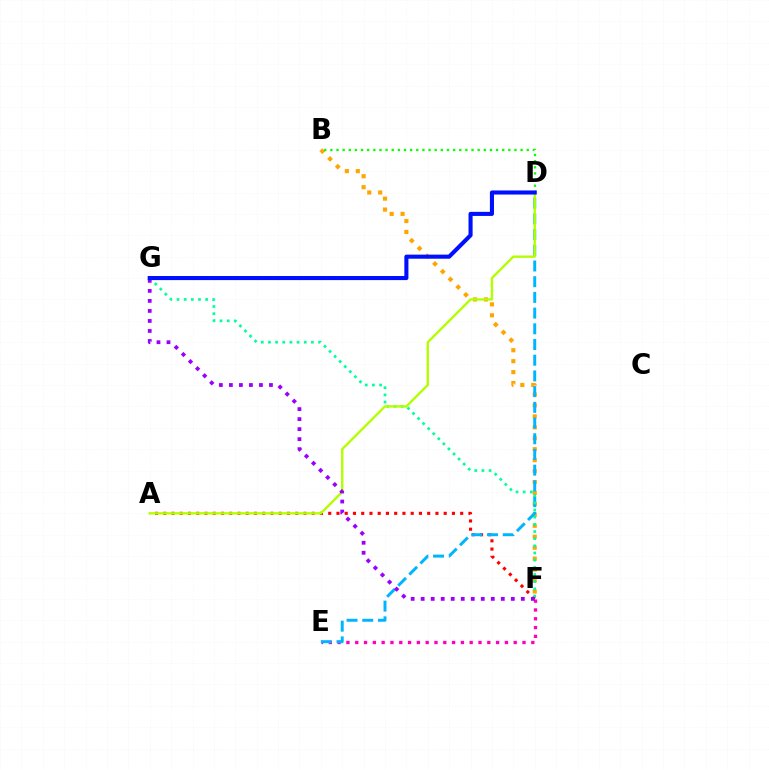{('B', 'F'): [{'color': '#ffa500', 'line_style': 'dotted', 'thickness': 2.97}], ('B', 'D'): [{'color': '#08ff00', 'line_style': 'dotted', 'thickness': 1.67}], ('A', 'F'): [{'color': '#ff0000', 'line_style': 'dotted', 'thickness': 2.24}], ('E', 'F'): [{'color': '#ff00bd', 'line_style': 'dotted', 'thickness': 2.39}], ('D', 'E'): [{'color': '#00b5ff', 'line_style': 'dashed', 'thickness': 2.13}], ('F', 'G'): [{'color': '#00ff9d', 'line_style': 'dotted', 'thickness': 1.94}, {'color': '#9b00ff', 'line_style': 'dotted', 'thickness': 2.72}], ('A', 'D'): [{'color': '#b3ff00', 'line_style': 'solid', 'thickness': 1.7}], ('D', 'G'): [{'color': '#0010ff', 'line_style': 'solid', 'thickness': 2.94}]}